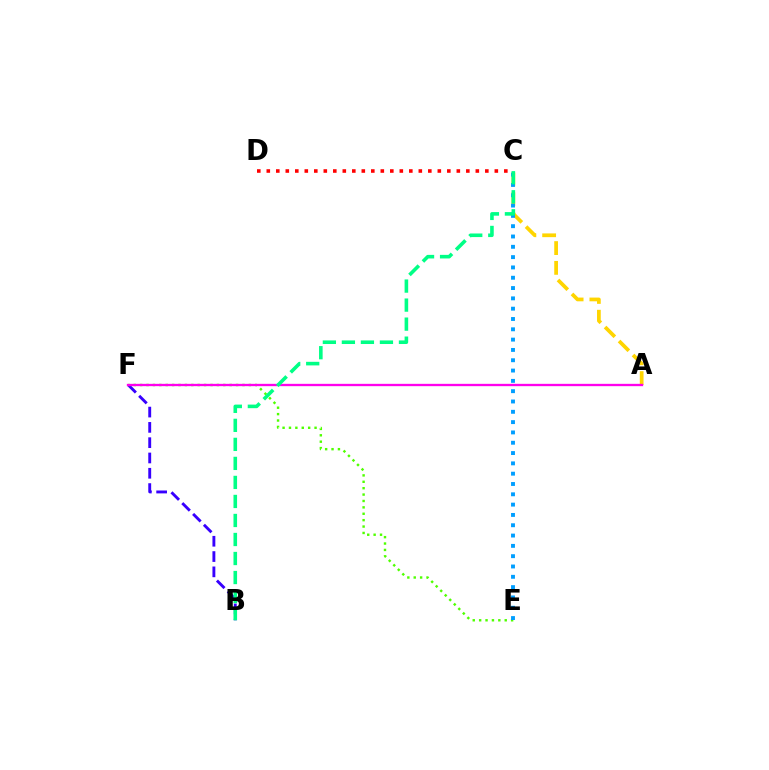{('B', 'F'): [{'color': '#3700ff', 'line_style': 'dashed', 'thickness': 2.08}], ('A', 'C'): [{'color': '#ffd500', 'line_style': 'dashed', 'thickness': 2.69}], ('E', 'F'): [{'color': '#4fff00', 'line_style': 'dotted', 'thickness': 1.74}], ('C', 'E'): [{'color': '#009eff', 'line_style': 'dotted', 'thickness': 2.8}], ('A', 'F'): [{'color': '#ff00ed', 'line_style': 'solid', 'thickness': 1.68}], ('C', 'D'): [{'color': '#ff0000', 'line_style': 'dotted', 'thickness': 2.58}], ('B', 'C'): [{'color': '#00ff86', 'line_style': 'dashed', 'thickness': 2.58}]}